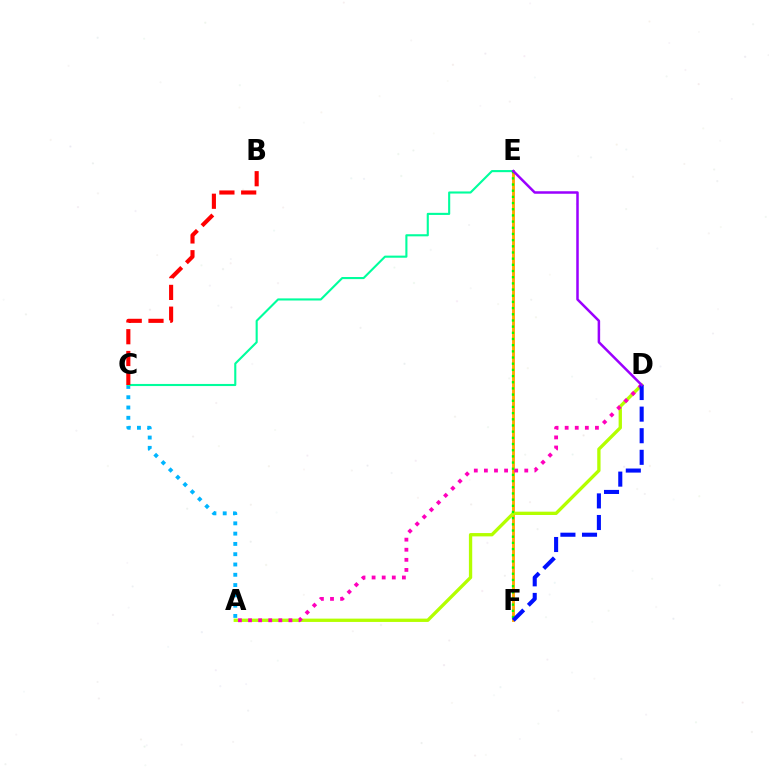{('E', 'F'): [{'color': '#ffa500', 'line_style': 'solid', 'thickness': 2.07}, {'color': '#08ff00', 'line_style': 'dotted', 'thickness': 1.68}], ('A', 'D'): [{'color': '#b3ff00', 'line_style': 'solid', 'thickness': 2.39}, {'color': '#ff00bd', 'line_style': 'dotted', 'thickness': 2.74}], ('A', 'C'): [{'color': '#00b5ff', 'line_style': 'dotted', 'thickness': 2.8}], ('C', 'E'): [{'color': '#00ff9d', 'line_style': 'solid', 'thickness': 1.52}], ('B', 'C'): [{'color': '#ff0000', 'line_style': 'dashed', 'thickness': 2.96}], ('D', 'F'): [{'color': '#0010ff', 'line_style': 'dashed', 'thickness': 2.93}], ('D', 'E'): [{'color': '#9b00ff', 'line_style': 'solid', 'thickness': 1.81}]}